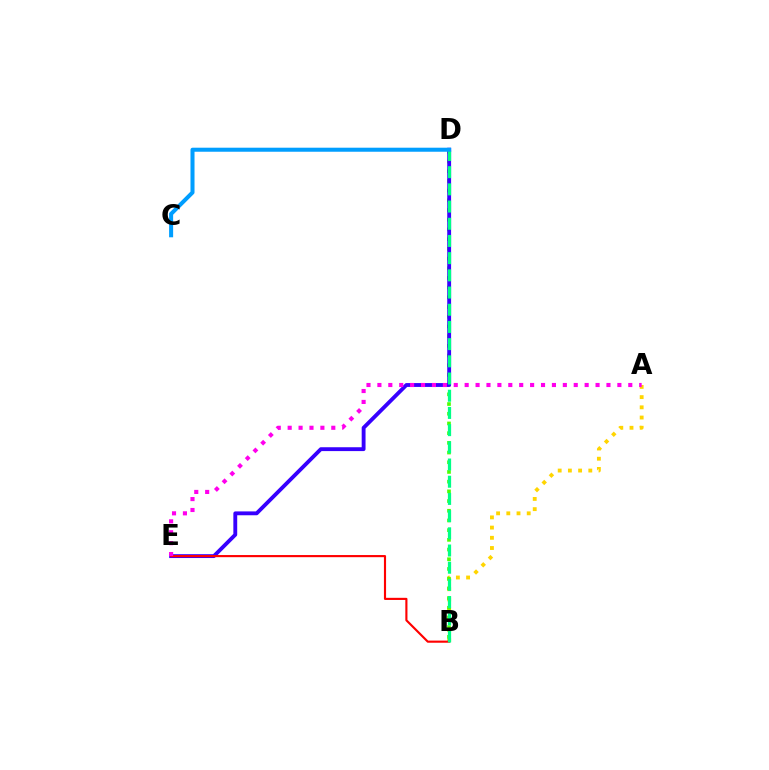{('A', 'B'): [{'color': '#ffd500', 'line_style': 'dotted', 'thickness': 2.77}], ('B', 'D'): [{'color': '#4fff00', 'line_style': 'dotted', 'thickness': 2.64}, {'color': '#00ff86', 'line_style': 'dashed', 'thickness': 2.34}], ('D', 'E'): [{'color': '#3700ff', 'line_style': 'solid', 'thickness': 2.78}], ('B', 'E'): [{'color': '#ff0000', 'line_style': 'solid', 'thickness': 1.54}], ('A', 'E'): [{'color': '#ff00ed', 'line_style': 'dotted', 'thickness': 2.96}], ('C', 'D'): [{'color': '#009eff', 'line_style': 'solid', 'thickness': 2.91}]}